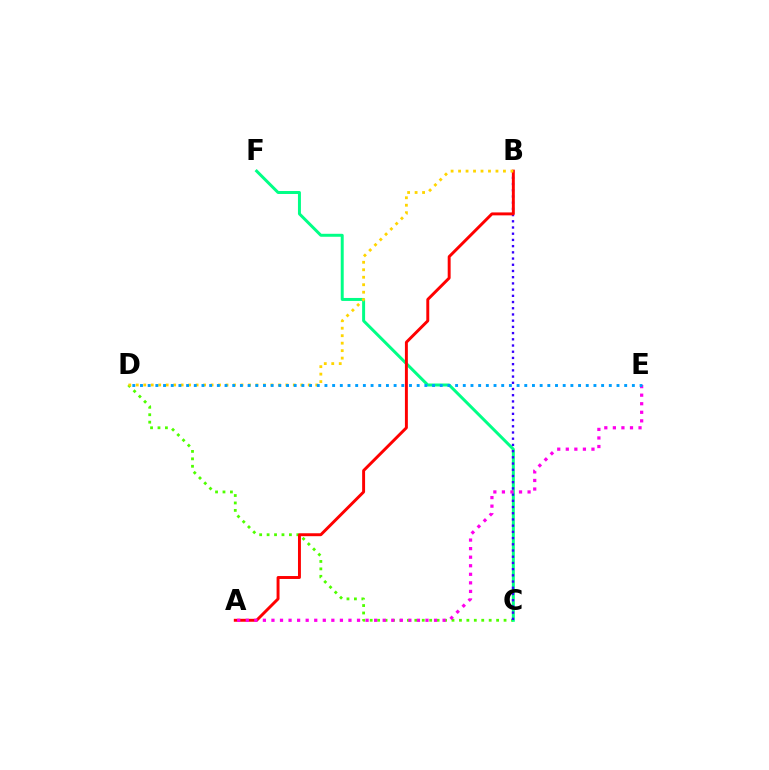{('C', 'D'): [{'color': '#4fff00', 'line_style': 'dotted', 'thickness': 2.02}], ('C', 'F'): [{'color': '#00ff86', 'line_style': 'solid', 'thickness': 2.14}], ('B', 'C'): [{'color': '#3700ff', 'line_style': 'dotted', 'thickness': 1.69}], ('A', 'B'): [{'color': '#ff0000', 'line_style': 'solid', 'thickness': 2.11}], ('A', 'E'): [{'color': '#ff00ed', 'line_style': 'dotted', 'thickness': 2.33}], ('B', 'D'): [{'color': '#ffd500', 'line_style': 'dotted', 'thickness': 2.03}], ('D', 'E'): [{'color': '#009eff', 'line_style': 'dotted', 'thickness': 2.09}]}